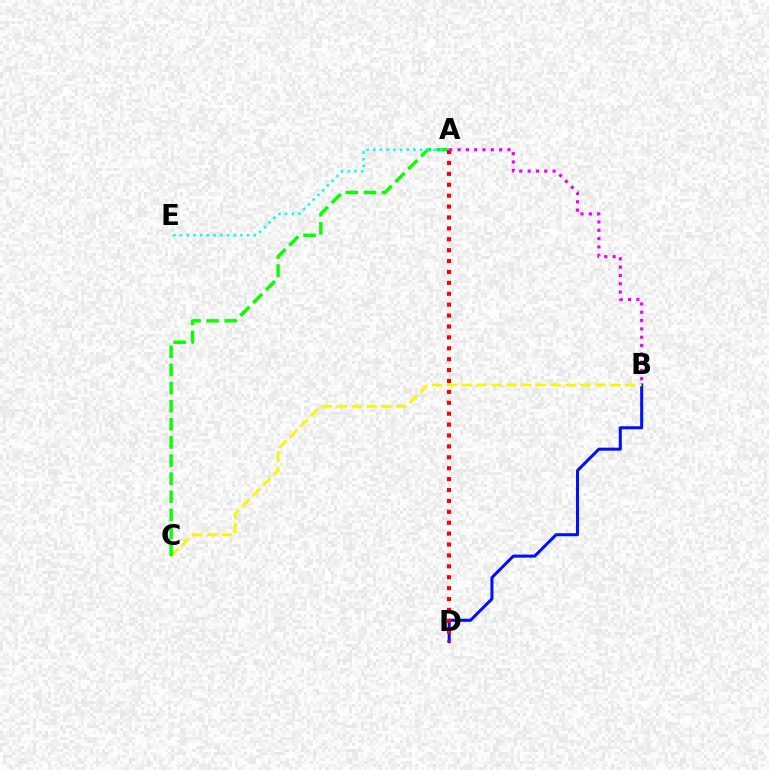{('B', 'D'): [{'color': '#0010ff', 'line_style': 'solid', 'thickness': 2.18}], ('B', 'C'): [{'color': '#fcf500', 'line_style': 'dashed', 'thickness': 2.02}], ('A', 'C'): [{'color': '#08ff00', 'line_style': 'dashed', 'thickness': 2.46}], ('A', 'E'): [{'color': '#00fff6', 'line_style': 'dotted', 'thickness': 1.82}], ('A', 'D'): [{'color': '#ff0000', 'line_style': 'dotted', 'thickness': 2.96}], ('A', 'B'): [{'color': '#ee00ff', 'line_style': 'dotted', 'thickness': 2.26}]}